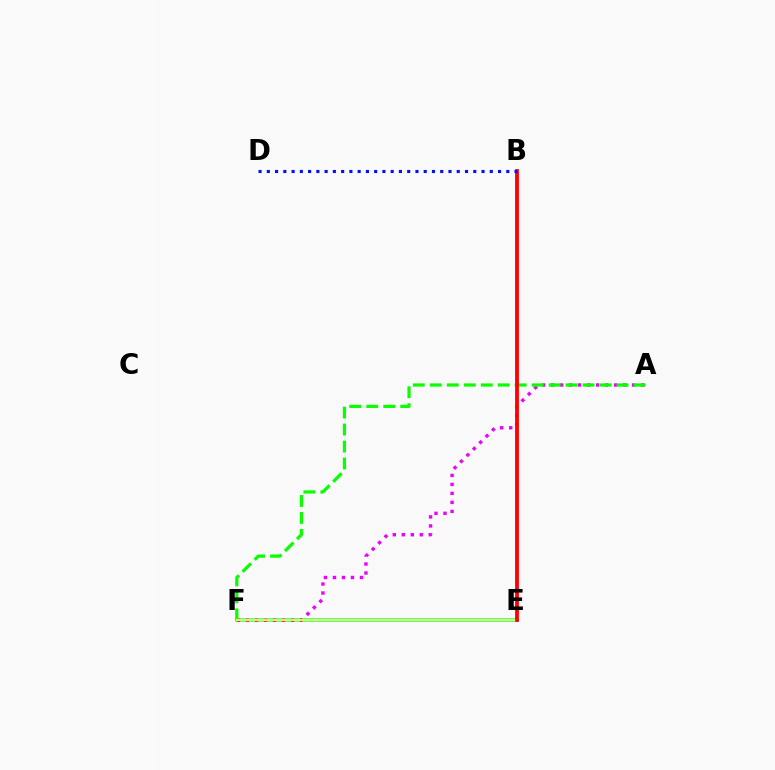{('E', 'F'): [{'color': '#00fff6', 'line_style': 'solid', 'thickness': 2.64}, {'color': '#fcf500', 'line_style': 'solid', 'thickness': 1.53}], ('A', 'F'): [{'color': '#ee00ff', 'line_style': 'dotted', 'thickness': 2.45}, {'color': '#08ff00', 'line_style': 'dashed', 'thickness': 2.31}], ('B', 'E'): [{'color': '#ff0000', 'line_style': 'solid', 'thickness': 2.73}], ('B', 'D'): [{'color': '#0010ff', 'line_style': 'dotted', 'thickness': 2.24}]}